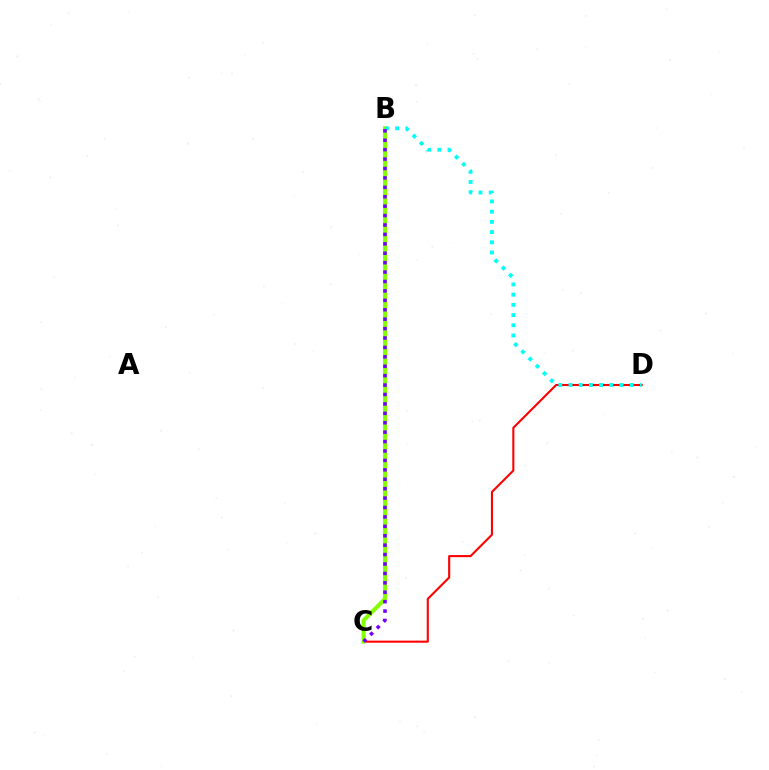{('C', 'D'): [{'color': '#ff0000', 'line_style': 'solid', 'thickness': 1.5}], ('B', 'C'): [{'color': '#84ff00', 'line_style': 'solid', 'thickness': 2.91}, {'color': '#7200ff', 'line_style': 'dotted', 'thickness': 2.56}], ('B', 'D'): [{'color': '#00fff6', 'line_style': 'dotted', 'thickness': 2.77}]}